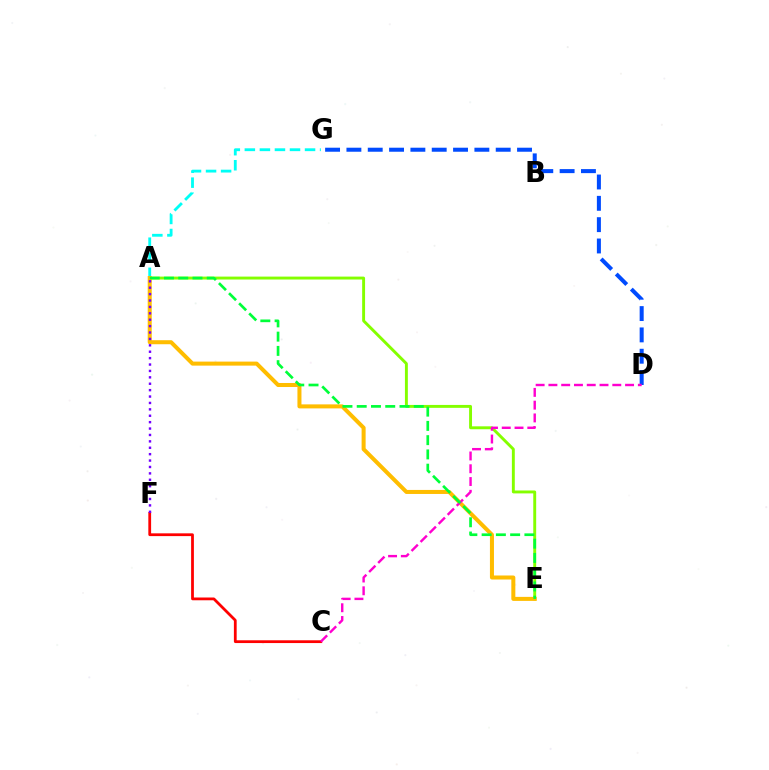{('C', 'F'): [{'color': '#ff0000', 'line_style': 'solid', 'thickness': 2.0}], ('A', 'G'): [{'color': '#00fff6', 'line_style': 'dashed', 'thickness': 2.04}], ('A', 'E'): [{'color': '#84ff00', 'line_style': 'solid', 'thickness': 2.1}, {'color': '#ffbd00', 'line_style': 'solid', 'thickness': 2.9}, {'color': '#00ff39', 'line_style': 'dashed', 'thickness': 1.94}], ('D', 'G'): [{'color': '#004bff', 'line_style': 'dashed', 'thickness': 2.9}], ('A', 'F'): [{'color': '#7200ff', 'line_style': 'dotted', 'thickness': 1.74}], ('C', 'D'): [{'color': '#ff00cf', 'line_style': 'dashed', 'thickness': 1.74}]}